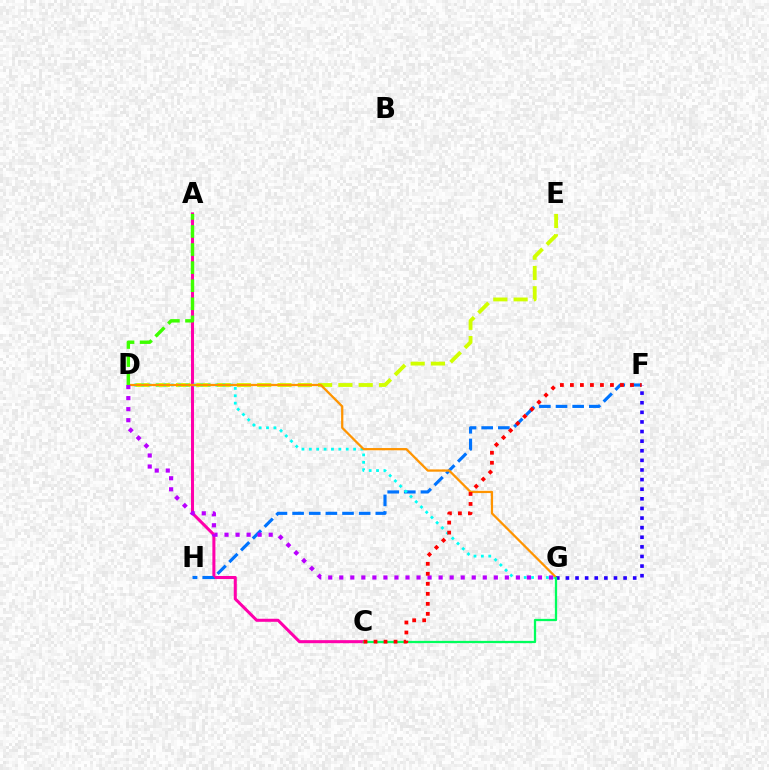{('A', 'C'): [{'color': '#ff00ac', 'line_style': 'solid', 'thickness': 2.19}], ('F', 'H'): [{'color': '#0074ff', 'line_style': 'dashed', 'thickness': 2.26}], ('D', 'E'): [{'color': '#d1ff00', 'line_style': 'dashed', 'thickness': 2.76}], ('D', 'G'): [{'color': '#00fff6', 'line_style': 'dotted', 'thickness': 2.01}, {'color': '#ff9400', 'line_style': 'solid', 'thickness': 1.63}, {'color': '#b900ff', 'line_style': 'dotted', 'thickness': 3.0}], ('F', 'G'): [{'color': '#2500ff', 'line_style': 'dotted', 'thickness': 2.61}], ('C', 'G'): [{'color': '#00ff5c', 'line_style': 'solid', 'thickness': 1.64}], ('A', 'D'): [{'color': '#3dff00', 'line_style': 'dashed', 'thickness': 2.46}], ('C', 'F'): [{'color': '#ff0000', 'line_style': 'dotted', 'thickness': 2.72}]}